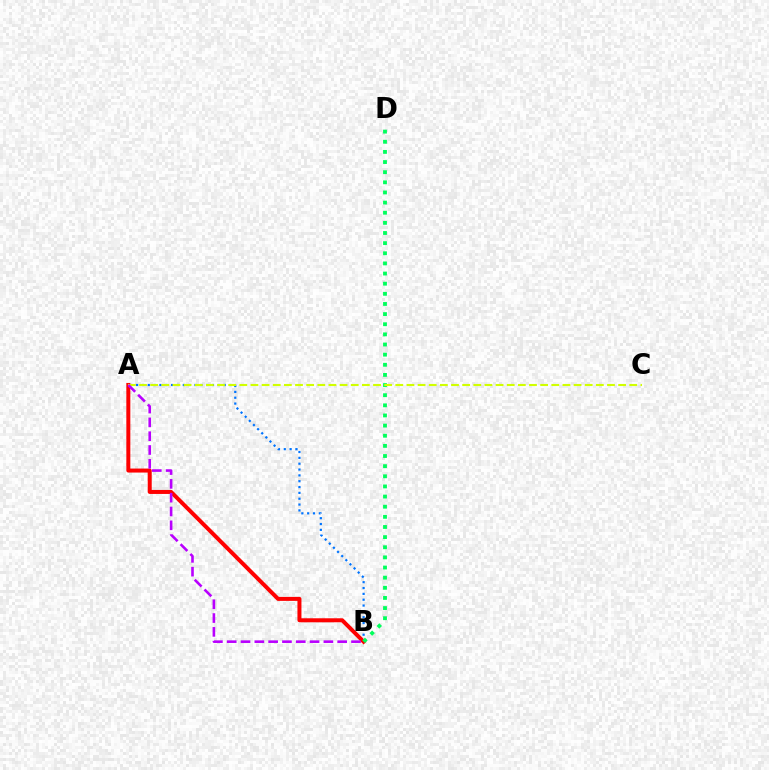{('A', 'B'): [{'color': '#0074ff', 'line_style': 'dotted', 'thickness': 1.59}, {'color': '#ff0000', 'line_style': 'solid', 'thickness': 2.88}, {'color': '#b900ff', 'line_style': 'dashed', 'thickness': 1.88}], ('B', 'D'): [{'color': '#00ff5c', 'line_style': 'dotted', 'thickness': 2.75}], ('A', 'C'): [{'color': '#d1ff00', 'line_style': 'dashed', 'thickness': 1.51}]}